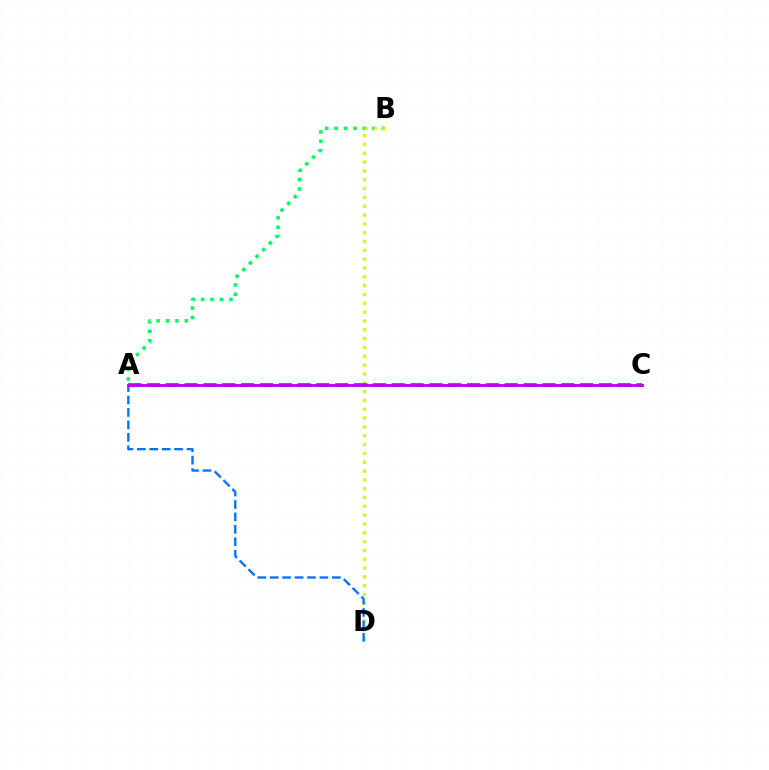{('A', 'B'): [{'color': '#00ff5c', 'line_style': 'dotted', 'thickness': 2.56}], ('B', 'D'): [{'color': '#d1ff00', 'line_style': 'dotted', 'thickness': 2.4}], ('A', 'D'): [{'color': '#0074ff', 'line_style': 'dashed', 'thickness': 1.69}], ('A', 'C'): [{'color': '#ff0000', 'line_style': 'dashed', 'thickness': 2.56}, {'color': '#b900ff', 'line_style': 'solid', 'thickness': 2.05}]}